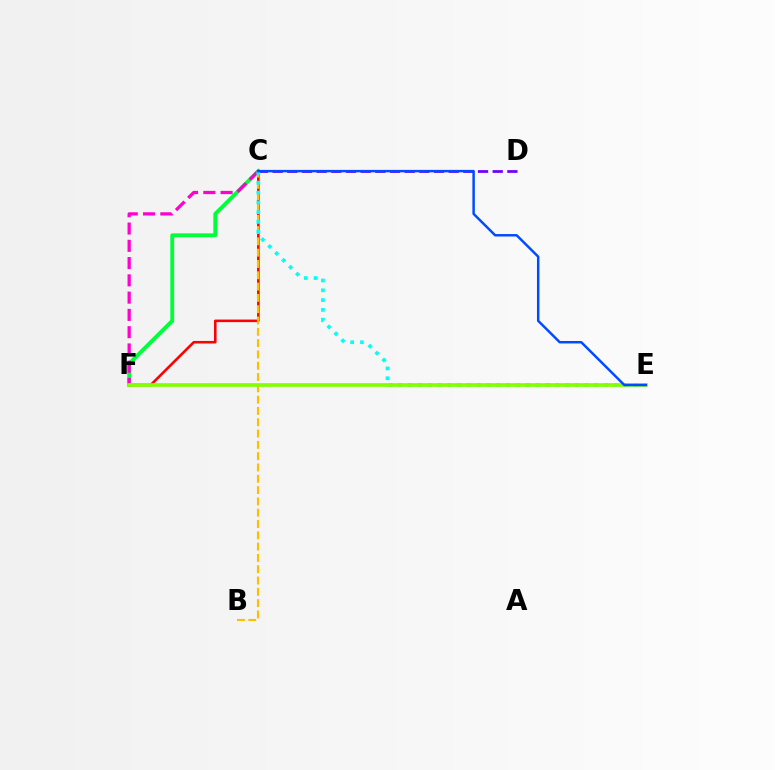{('C', 'F'): [{'color': '#00ff39', 'line_style': 'solid', 'thickness': 2.77}, {'color': '#ff0000', 'line_style': 'solid', 'thickness': 1.85}, {'color': '#ff00cf', 'line_style': 'dashed', 'thickness': 2.35}], ('C', 'D'): [{'color': '#7200ff', 'line_style': 'dashed', 'thickness': 1.99}], ('B', 'C'): [{'color': '#ffbd00', 'line_style': 'dashed', 'thickness': 1.54}], ('C', 'E'): [{'color': '#00fff6', 'line_style': 'dotted', 'thickness': 2.66}, {'color': '#004bff', 'line_style': 'solid', 'thickness': 1.77}], ('E', 'F'): [{'color': '#84ff00', 'line_style': 'solid', 'thickness': 2.63}]}